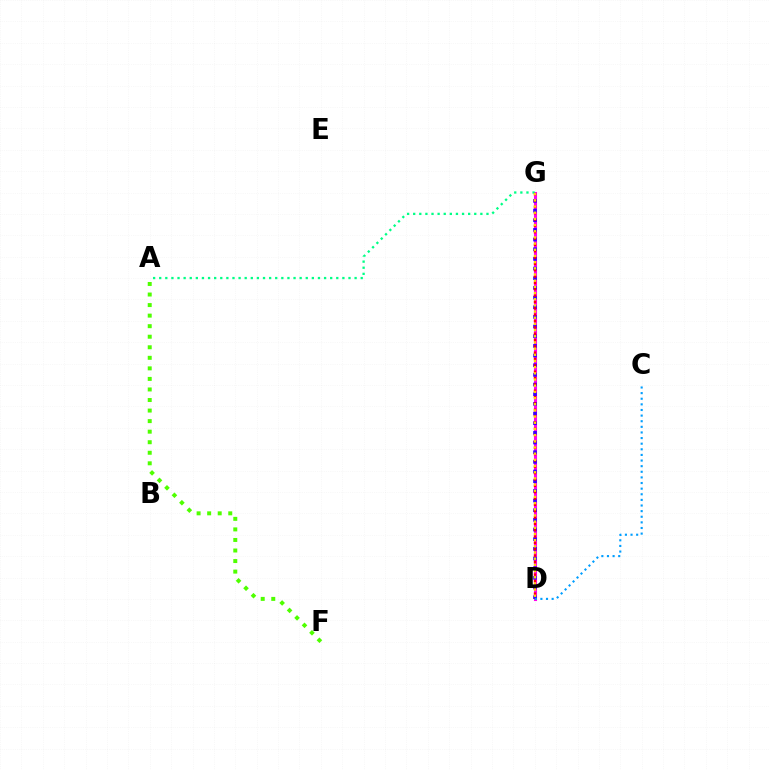{('D', 'G'): [{'color': '#ff00ed', 'line_style': 'solid', 'thickness': 2.23}, {'color': '#3700ff', 'line_style': 'dotted', 'thickness': 2.63}, {'color': '#ff0000', 'line_style': 'dotted', 'thickness': 1.72}, {'color': '#ffd500', 'line_style': 'dotted', 'thickness': 1.68}], ('A', 'F'): [{'color': '#4fff00', 'line_style': 'dotted', 'thickness': 2.87}], ('A', 'G'): [{'color': '#00ff86', 'line_style': 'dotted', 'thickness': 1.66}], ('C', 'D'): [{'color': '#009eff', 'line_style': 'dotted', 'thickness': 1.53}]}